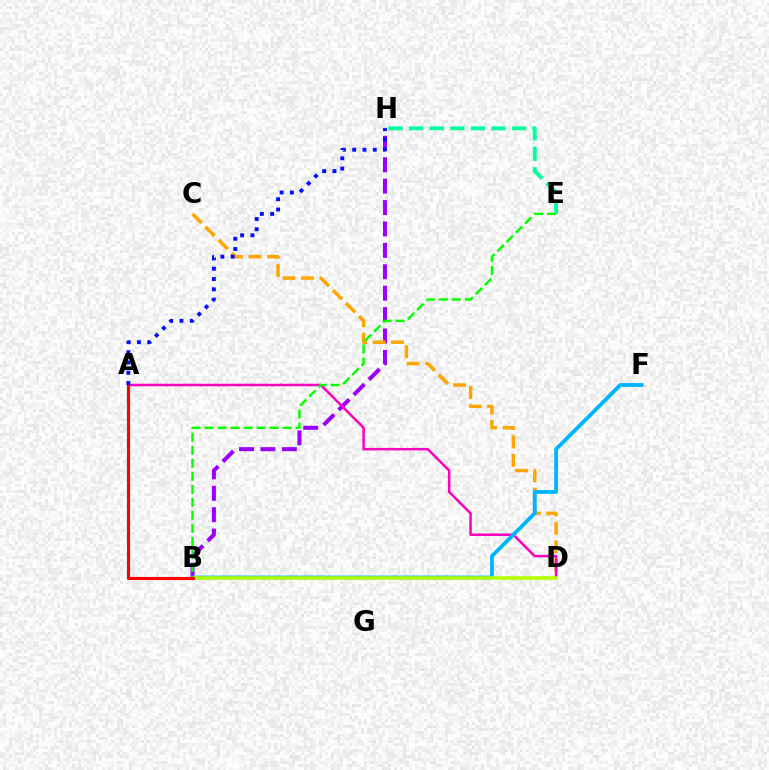{('B', 'H'): [{'color': '#9b00ff', 'line_style': 'dashed', 'thickness': 2.91}], ('C', 'D'): [{'color': '#ffa500', 'line_style': 'dashed', 'thickness': 2.51}], ('A', 'D'): [{'color': '#ff00bd', 'line_style': 'solid', 'thickness': 1.8}], ('B', 'F'): [{'color': '#00b5ff', 'line_style': 'solid', 'thickness': 2.76}], ('B', 'D'): [{'color': '#b3ff00', 'line_style': 'solid', 'thickness': 2.57}], ('E', 'H'): [{'color': '#00ff9d', 'line_style': 'dashed', 'thickness': 2.8}], ('B', 'E'): [{'color': '#08ff00', 'line_style': 'dashed', 'thickness': 1.77}], ('A', 'B'): [{'color': '#ff0000', 'line_style': 'solid', 'thickness': 2.25}], ('A', 'H'): [{'color': '#0010ff', 'line_style': 'dotted', 'thickness': 2.79}]}